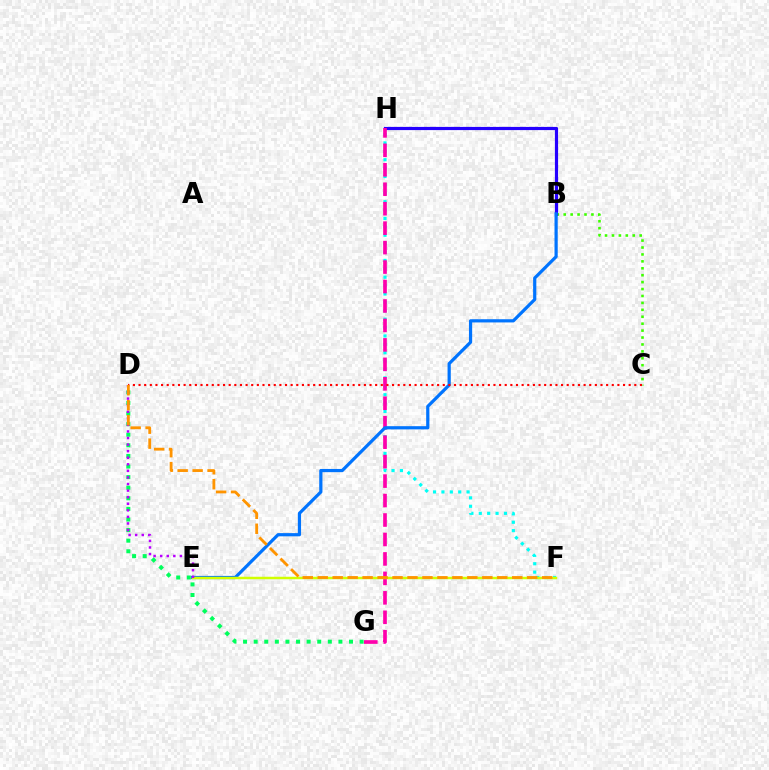{('D', 'G'): [{'color': '#00ff5c', 'line_style': 'dotted', 'thickness': 2.88}], ('F', 'H'): [{'color': '#00fff6', 'line_style': 'dotted', 'thickness': 2.28}], ('B', 'C'): [{'color': '#3dff00', 'line_style': 'dotted', 'thickness': 1.88}], ('B', 'H'): [{'color': '#2500ff', 'line_style': 'solid', 'thickness': 2.3}], ('G', 'H'): [{'color': '#ff00ac', 'line_style': 'dashed', 'thickness': 2.64}], ('B', 'E'): [{'color': '#0074ff', 'line_style': 'solid', 'thickness': 2.31}], ('E', 'F'): [{'color': '#d1ff00', 'line_style': 'solid', 'thickness': 1.78}], ('D', 'E'): [{'color': '#b900ff', 'line_style': 'dotted', 'thickness': 1.79}], ('C', 'D'): [{'color': '#ff0000', 'line_style': 'dotted', 'thickness': 1.53}], ('D', 'F'): [{'color': '#ff9400', 'line_style': 'dashed', 'thickness': 2.03}]}